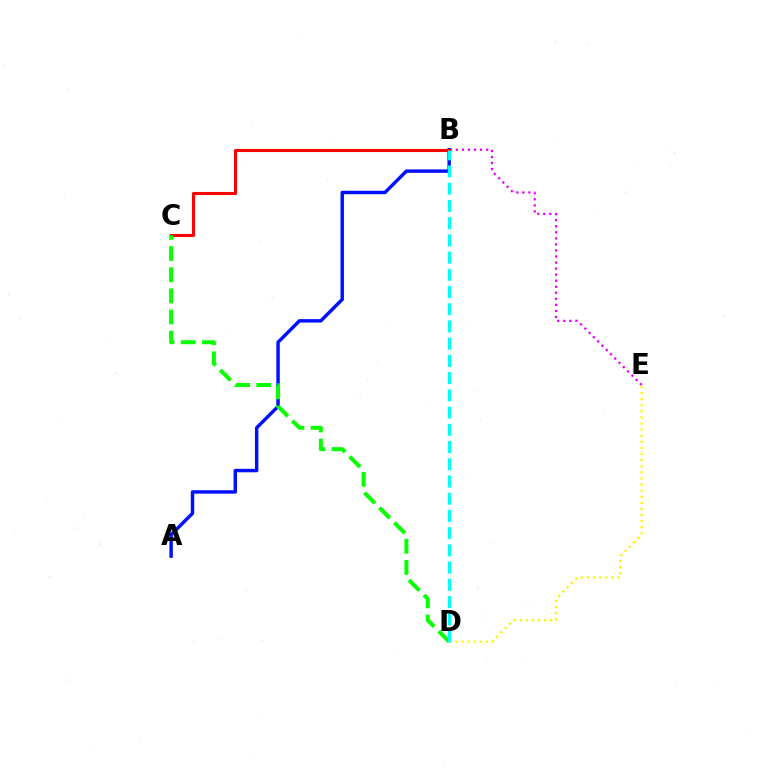{('B', 'E'): [{'color': '#ee00ff', 'line_style': 'dotted', 'thickness': 1.64}], ('A', 'B'): [{'color': '#0010ff', 'line_style': 'solid', 'thickness': 2.48}], ('D', 'E'): [{'color': '#fcf500', 'line_style': 'dotted', 'thickness': 1.66}], ('B', 'C'): [{'color': '#ff0000', 'line_style': 'solid', 'thickness': 2.22}], ('C', 'D'): [{'color': '#08ff00', 'line_style': 'dashed', 'thickness': 2.87}], ('B', 'D'): [{'color': '#00fff6', 'line_style': 'dashed', 'thickness': 2.34}]}